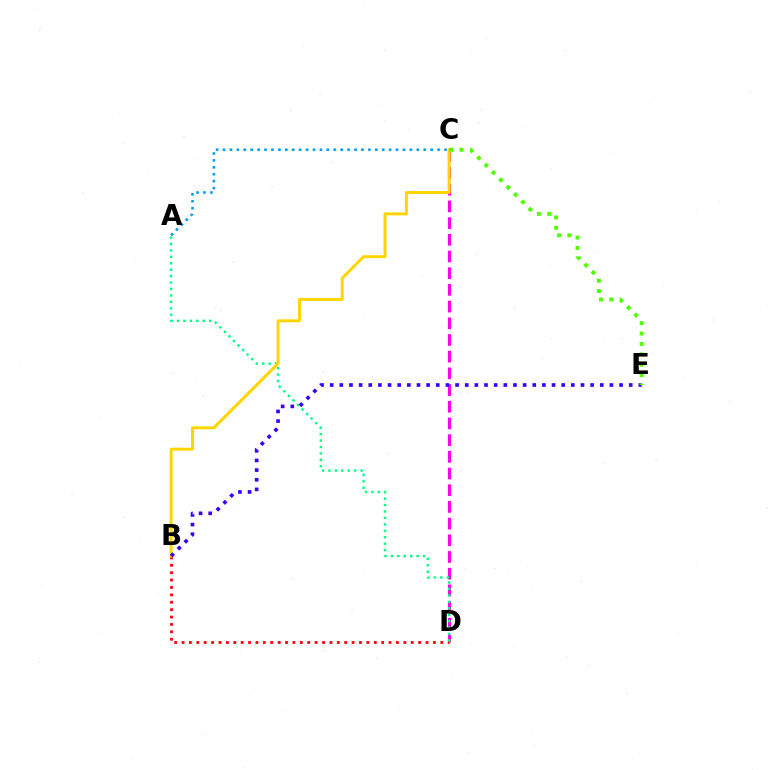{('C', 'D'): [{'color': '#ff00ed', 'line_style': 'dashed', 'thickness': 2.27}], ('B', 'D'): [{'color': '#ff0000', 'line_style': 'dotted', 'thickness': 2.01}], ('A', 'D'): [{'color': '#00ff86', 'line_style': 'dotted', 'thickness': 1.75}], ('B', 'C'): [{'color': '#ffd500', 'line_style': 'solid', 'thickness': 2.14}], ('B', 'E'): [{'color': '#3700ff', 'line_style': 'dotted', 'thickness': 2.62}], ('C', 'E'): [{'color': '#4fff00', 'line_style': 'dotted', 'thickness': 2.82}], ('A', 'C'): [{'color': '#009eff', 'line_style': 'dotted', 'thickness': 1.88}]}